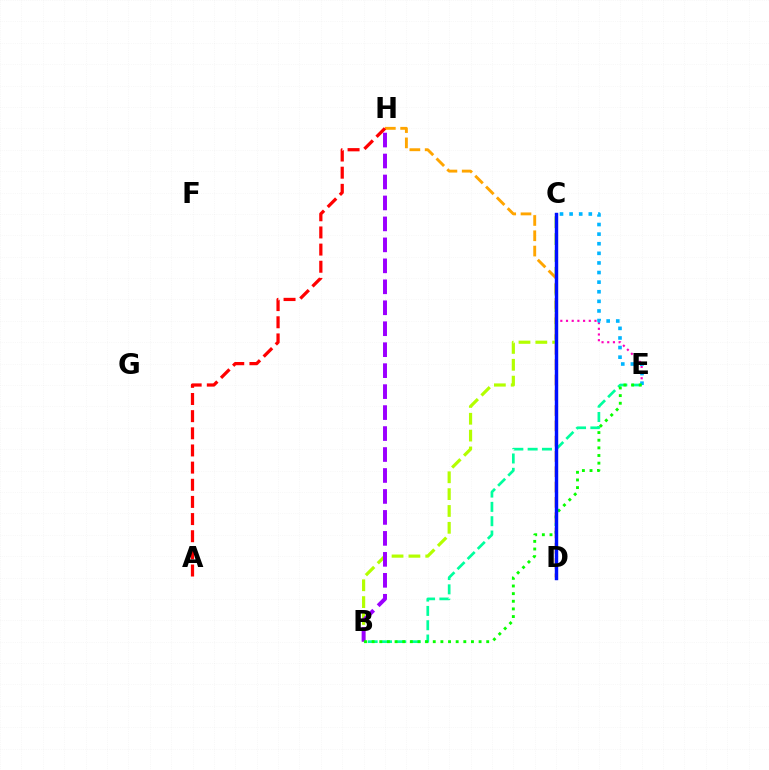{('C', 'E'): [{'color': '#ff00bd', 'line_style': 'dotted', 'thickness': 1.55}, {'color': '#00b5ff', 'line_style': 'dotted', 'thickness': 2.61}], ('B', 'C'): [{'color': '#b3ff00', 'line_style': 'dashed', 'thickness': 2.29}], ('D', 'H'): [{'color': '#ffa500', 'line_style': 'dashed', 'thickness': 2.08}], ('B', 'H'): [{'color': '#9b00ff', 'line_style': 'dashed', 'thickness': 2.85}], ('B', 'E'): [{'color': '#00ff9d', 'line_style': 'dashed', 'thickness': 1.94}, {'color': '#08ff00', 'line_style': 'dotted', 'thickness': 2.08}], ('A', 'H'): [{'color': '#ff0000', 'line_style': 'dashed', 'thickness': 2.33}], ('C', 'D'): [{'color': '#0010ff', 'line_style': 'solid', 'thickness': 2.47}]}